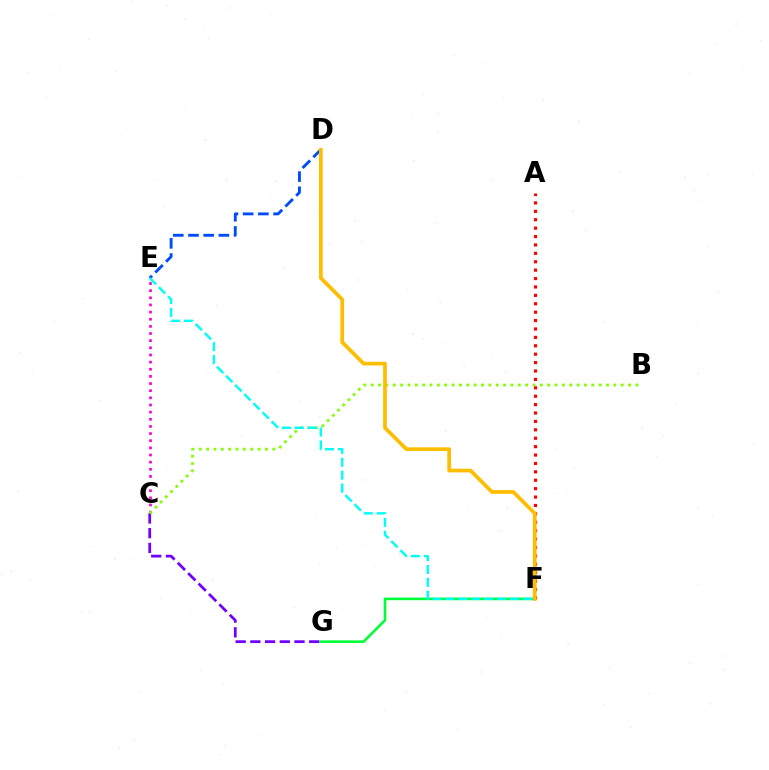{('A', 'F'): [{'color': '#ff0000', 'line_style': 'dotted', 'thickness': 2.28}], ('C', 'E'): [{'color': '#ff00cf', 'line_style': 'dotted', 'thickness': 1.94}], ('D', 'E'): [{'color': '#004bff', 'line_style': 'dashed', 'thickness': 2.07}], ('F', 'G'): [{'color': '#00ff39', 'line_style': 'solid', 'thickness': 1.88}], ('C', 'G'): [{'color': '#7200ff', 'line_style': 'dashed', 'thickness': 2.0}], ('B', 'C'): [{'color': '#84ff00', 'line_style': 'dotted', 'thickness': 2.0}], ('D', 'F'): [{'color': '#ffbd00', 'line_style': 'solid', 'thickness': 2.67}], ('E', 'F'): [{'color': '#00fff6', 'line_style': 'dashed', 'thickness': 1.75}]}